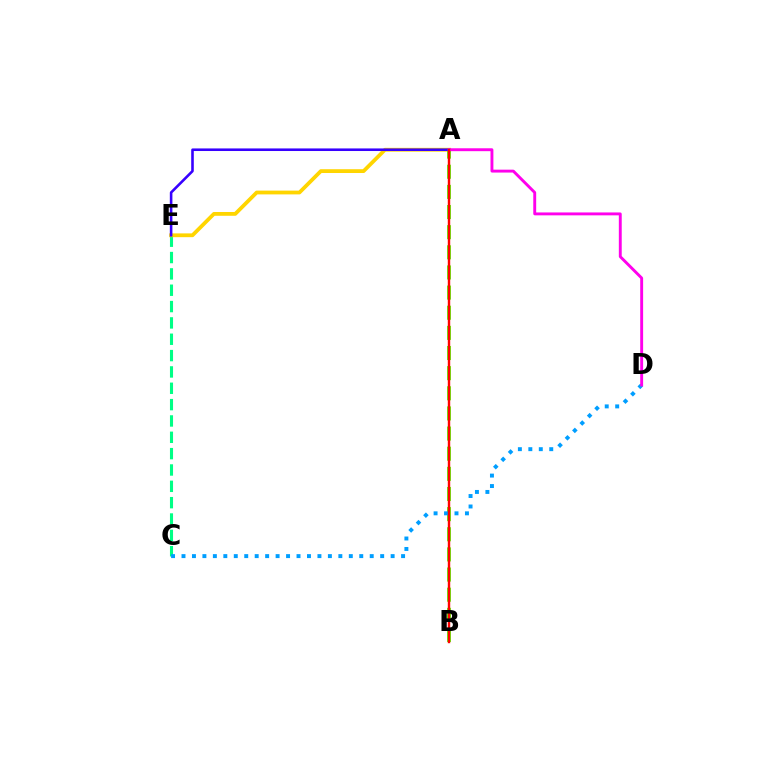{('C', 'E'): [{'color': '#00ff86', 'line_style': 'dashed', 'thickness': 2.22}], ('A', 'E'): [{'color': '#ffd500', 'line_style': 'solid', 'thickness': 2.73}, {'color': '#3700ff', 'line_style': 'solid', 'thickness': 1.86}], ('A', 'B'): [{'color': '#4fff00', 'line_style': 'dashed', 'thickness': 2.74}, {'color': '#ff0000', 'line_style': 'solid', 'thickness': 1.75}], ('C', 'D'): [{'color': '#009eff', 'line_style': 'dotted', 'thickness': 2.84}], ('A', 'D'): [{'color': '#ff00ed', 'line_style': 'solid', 'thickness': 2.08}]}